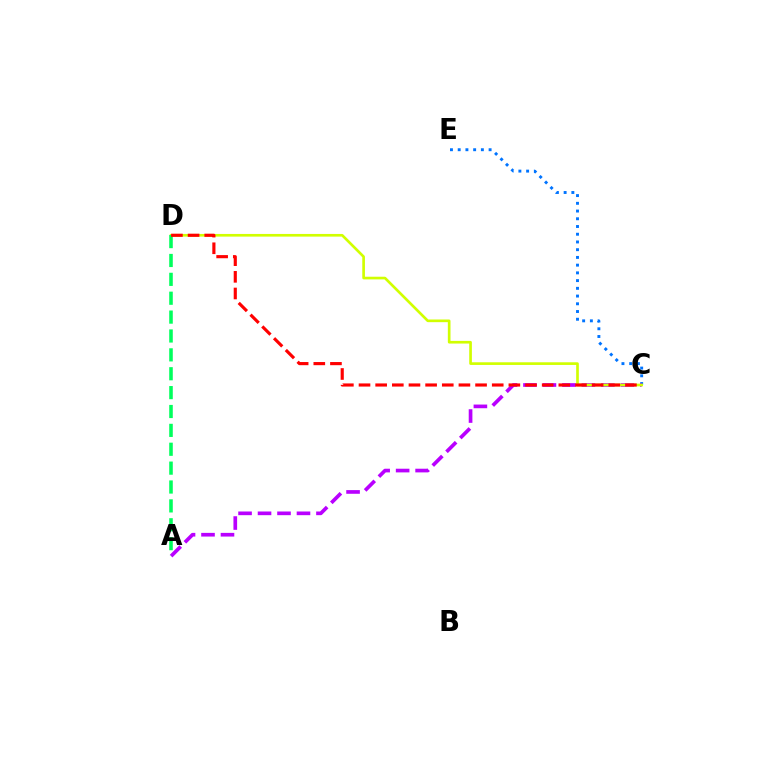{('C', 'E'): [{'color': '#0074ff', 'line_style': 'dotted', 'thickness': 2.1}], ('A', 'C'): [{'color': '#b900ff', 'line_style': 'dashed', 'thickness': 2.65}], ('C', 'D'): [{'color': '#d1ff00', 'line_style': 'solid', 'thickness': 1.92}, {'color': '#ff0000', 'line_style': 'dashed', 'thickness': 2.26}], ('A', 'D'): [{'color': '#00ff5c', 'line_style': 'dashed', 'thickness': 2.56}]}